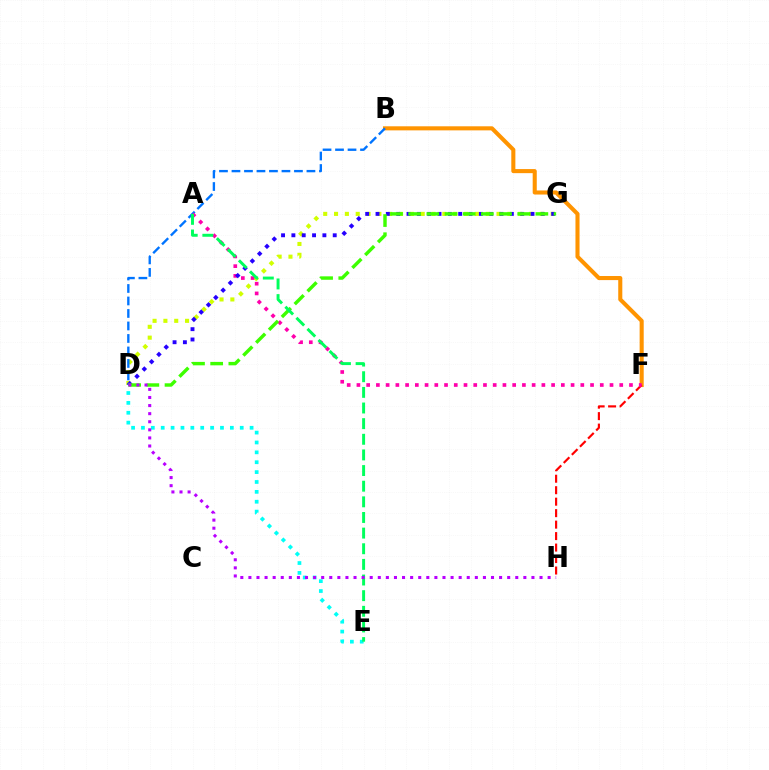{('B', 'F'): [{'color': '#ff9400', 'line_style': 'solid', 'thickness': 2.94}], ('F', 'H'): [{'color': '#ff0000', 'line_style': 'dashed', 'thickness': 1.56}], ('D', 'G'): [{'color': '#d1ff00', 'line_style': 'dotted', 'thickness': 2.94}, {'color': '#2500ff', 'line_style': 'dotted', 'thickness': 2.81}, {'color': '#3dff00', 'line_style': 'dashed', 'thickness': 2.47}], ('B', 'D'): [{'color': '#0074ff', 'line_style': 'dashed', 'thickness': 1.7}], ('A', 'F'): [{'color': '#ff00ac', 'line_style': 'dotted', 'thickness': 2.64}], ('D', 'E'): [{'color': '#00fff6', 'line_style': 'dotted', 'thickness': 2.68}], ('A', 'E'): [{'color': '#00ff5c', 'line_style': 'dashed', 'thickness': 2.12}], ('D', 'H'): [{'color': '#b900ff', 'line_style': 'dotted', 'thickness': 2.2}]}